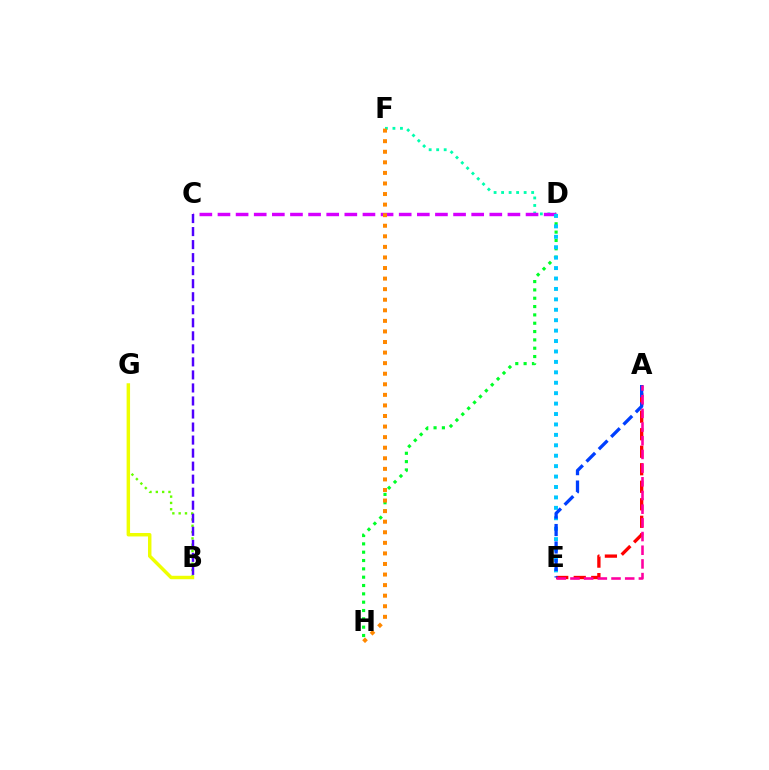{('D', 'F'): [{'color': '#00ffaf', 'line_style': 'dotted', 'thickness': 2.04}], ('C', 'D'): [{'color': '#d600ff', 'line_style': 'dashed', 'thickness': 2.46}], ('A', 'E'): [{'color': '#ff0000', 'line_style': 'dashed', 'thickness': 2.38}, {'color': '#003fff', 'line_style': 'dashed', 'thickness': 2.37}, {'color': '#ff00a0', 'line_style': 'dashed', 'thickness': 1.86}], ('D', 'H'): [{'color': '#00ff27', 'line_style': 'dotted', 'thickness': 2.26}], ('F', 'H'): [{'color': '#ff8800', 'line_style': 'dotted', 'thickness': 2.87}], ('D', 'E'): [{'color': '#00c7ff', 'line_style': 'dotted', 'thickness': 2.83}], ('B', 'G'): [{'color': '#66ff00', 'line_style': 'dotted', 'thickness': 1.72}, {'color': '#eeff00', 'line_style': 'solid', 'thickness': 2.49}], ('B', 'C'): [{'color': '#4f00ff', 'line_style': 'dashed', 'thickness': 1.77}]}